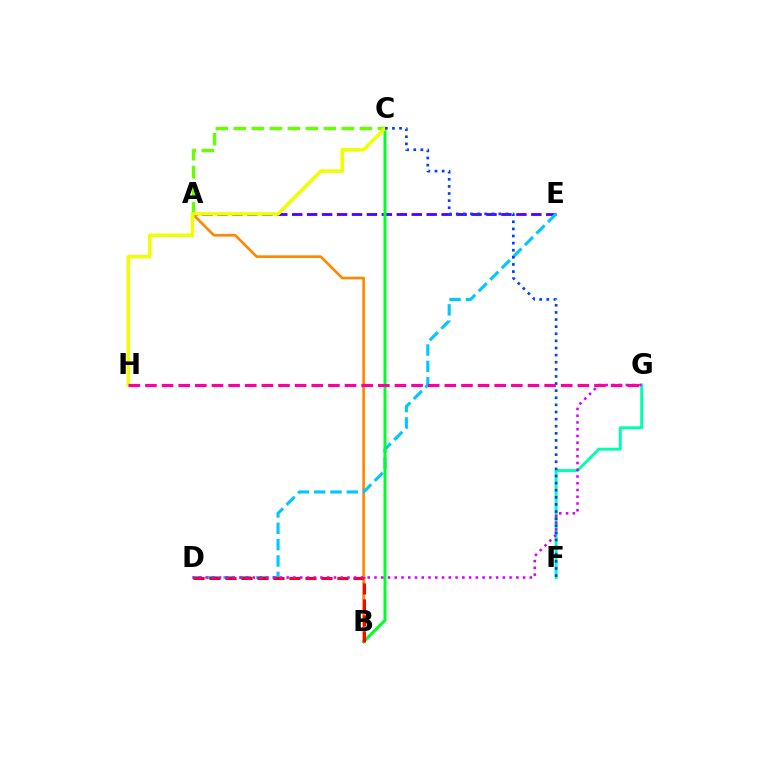{('A', 'B'): [{'color': '#ff8800', 'line_style': 'solid', 'thickness': 1.91}], ('A', 'E'): [{'color': '#4f00ff', 'line_style': 'dashed', 'thickness': 2.03}], ('D', 'E'): [{'color': '#00c7ff', 'line_style': 'dashed', 'thickness': 2.22}], ('B', 'C'): [{'color': '#00ff27', 'line_style': 'solid', 'thickness': 2.16}], ('A', 'C'): [{'color': '#66ff00', 'line_style': 'dashed', 'thickness': 2.45}], ('F', 'G'): [{'color': '#00ffaf', 'line_style': 'solid', 'thickness': 2.13}], ('C', 'H'): [{'color': '#eeff00', 'line_style': 'solid', 'thickness': 2.54}], ('C', 'F'): [{'color': '#003fff', 'line_style': 'dotted', 'thickness': 1.93}], ('B', 'D'): [{'color': '#ff0000', 'line_style': 'dashed', 'thickness': 2.17}], ('D', 'G'): [{'color': '#d600ff', 'line_style': 'dotted', 'thickness': 1.84}], ('G', 'H'): [{'color': '#ff00a0', 'line_style': 'dashed', 'thickness': 2.26}]}